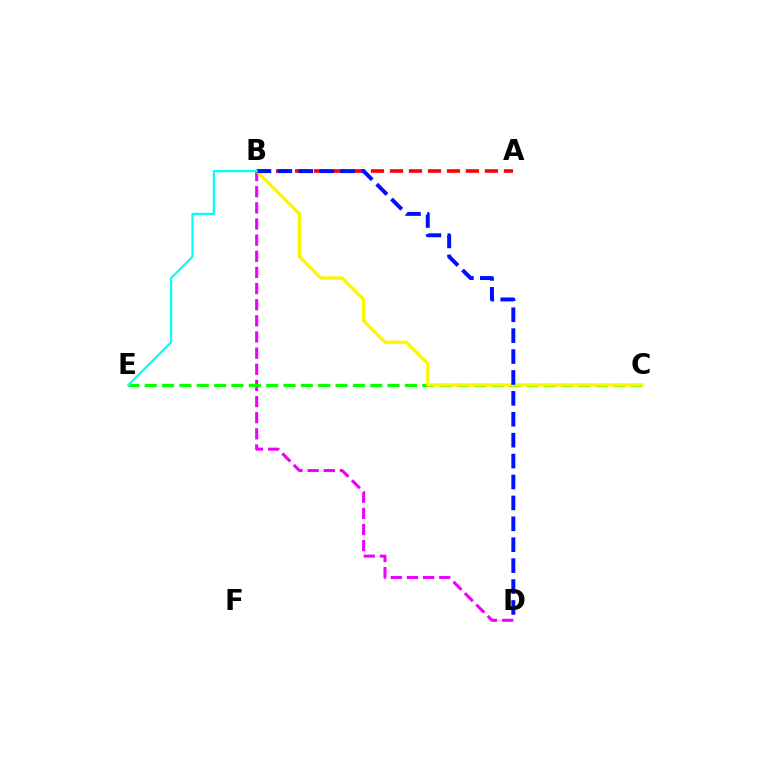{('A', 'B'): [{'color': '#ff0000', 'line_style': 'dashed', 'thickness': 2.58}], ('B', 'D'): [{'color': '#ee00ff', 'line_style': 'dashed', 'thickness': 2.19}, {'color': '#0010ff', 'line_style': 'dashed', 'thickness': 2.84}], ('C', 'E'): [{'color': '#08ff00', 'line_style': 'dashed', 'thickness': 2.36}], ('B', 'C'): [{'color': '#fcf500', 'line_style': 'solid', 'thickness': 2.29}], ('B', 'E'): [{'color': '#00fff6', 'line_style': 'solid', 'thickness': 1.59}]}